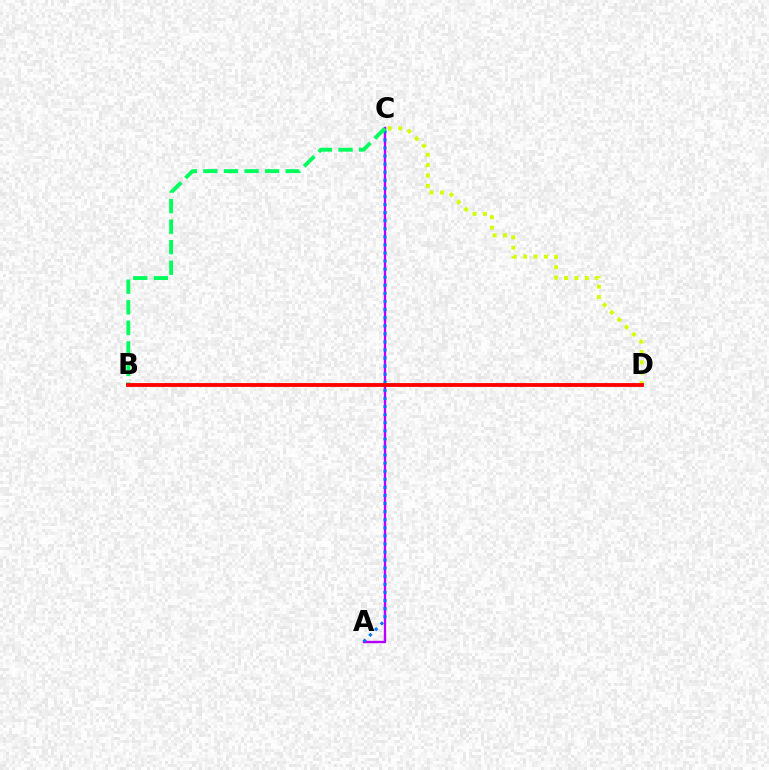{('A', 'C'): [{'color': '#b900ff', 'line_style': 'solid', 'thickness': 1.7}, {'color': '#0074ff', 'line_style': 'dotted', 'thickness': 2.2}], ('C', 'D'): [{'color': '#d1ff00', 'line_style': 'dotted', 'thickness': 2.82}], ('B', 'C'): [{'color': '#00ff5c', 'line_style': 'dashed', 'thickness': 2.79}], ('B', 'D'): [{'color': '#ff0000', 'line_style': 'solid', 'thickness': 2.76}]}